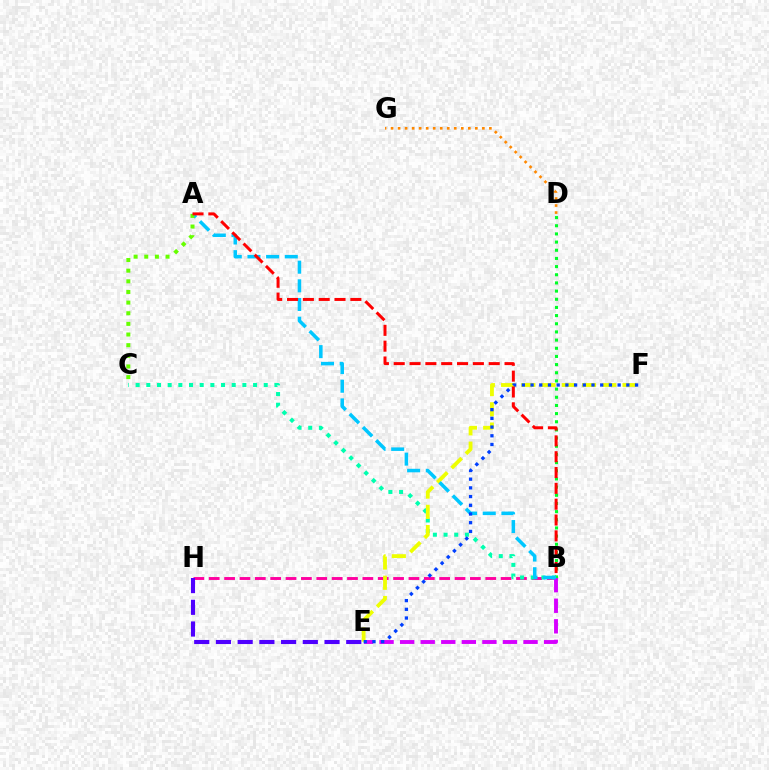{('B', 'H'): [{'color': '#ff00a0', 'line_style': 'dashed', 'thickness': 2.09}], ('B', 'C'): [{'color': '#00ffaf', 'line_style': 'dotted', 'thickness': 2.9}], ('E', 'F'): [{'color': '#eeff00', 'line_style': 'dashed', 'thickness': 2.75}, {'color': '#003fff', 'line_style': 'dotted', 'thickness': 2.37}], ('B', 'D'): [{'color': '#00ff27', 'line_style': 'dotted', 'thickness': 2.22}], ('B', 'E'): [{'color': '#d600ff', 'line_style': 'dashed', 'thickness': 2.79}], ('A', 'B'): [{'color': '#00c7ff', 'line_style': 'dashed', 'thickness': 2.54}, {'color': '#ff0000', 'line_style': 'dashed', 'thickness': 2.15}], ('E', 'H'): [{'color': '#4f00ff', 'line_style': 'dashed', 'thickness': 2.95}], ('A', 'C'): [{'color': '#66ff00', 'line_style': 'dotted', 'thickness': 2.89}], ('D', 'G'): [{'color': '#ff8800', 'line_style': 'dotted', 'thickness': 1.91}]}